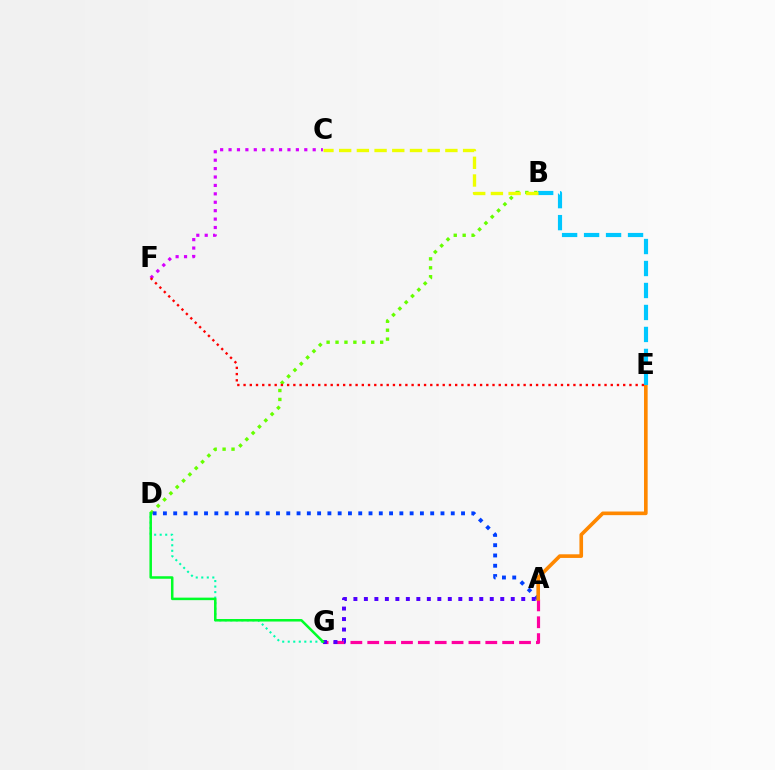{('B', 'D'): [{'color': '#66ff00', 'line_style': 'dotted', 'thickness': 2.43}], ('D', 'G'): [{'color': '#00ffaf', 'line_style': 'dotted', 'thickness': 1.5}, {'color': '#00ff27', 'line_style': 'solid', 'thickness': 1.82}], ('A', 'G'): [{'color': '#ff00a0', 'line_style': 'dashed', 'thickness': 2.29}, {'color': '#4f00ff', 'line_style': 'dotted', 'thickness': 2.85}], ('A', 'D'): [{'color': '#003fff', 'line_style': 'dotted', 'thickness': 2.79}], ('A', 'E'): [{'color': '#ff8800', 'line_style': 'solid', 'thickness': 2.62}], ('C', 'F'): [{'color': '#d600ff', 'line_style': 'dotted', 'thickness': 2.29}], ('B', 'E'): [{'color': '#00c7ff', 'line_style': 'dashed', 'thickness': 2.99}], ('B', 'C'): [{'color': '#eeff00', 'line_style': 'dashed', 'thickness': 2.41}], ('E', 'F'): [{'color': '#ff0000', 'line_style': 'dotted', 'thickness': 1.69}]}